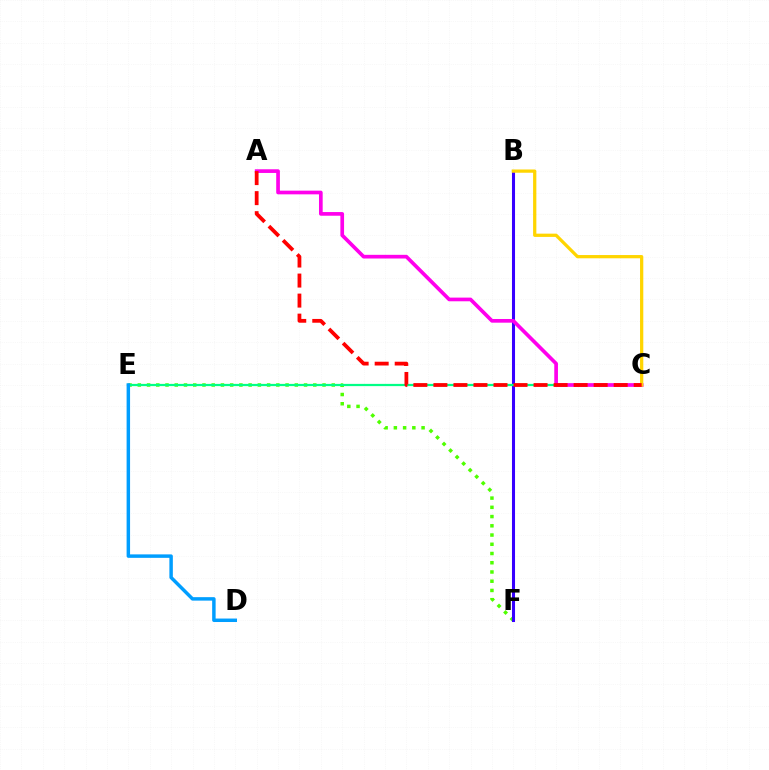{('E', 'F'): [{'color': '#4fff00', 'line_style': 'dotted', 'thickness': 2.51}], ('B', 'F'): [{'color': '#3700ff', 'line_style': 'solid', 'thickness': 2.2}], ('C', 'E'): [{'color': '#00ff86', 'line_style': 'solid', 'thickness': 1.61}], ('A', 'C'): [{'color': '#ff00ed', 'line_style': 'solid', 'thickness': 2.65}, {'color': '#ff0000', 'line_style': 'dashed', 'thickness': 2.72}], ('B', 'C'): [{'color': '#ffd500', 'line_style': 'solid', 'thickness': 2.34}], ('D', 'E'): [{'color': '#009eff', 'line_style': 'solid', 'thickness': 2.5}]}